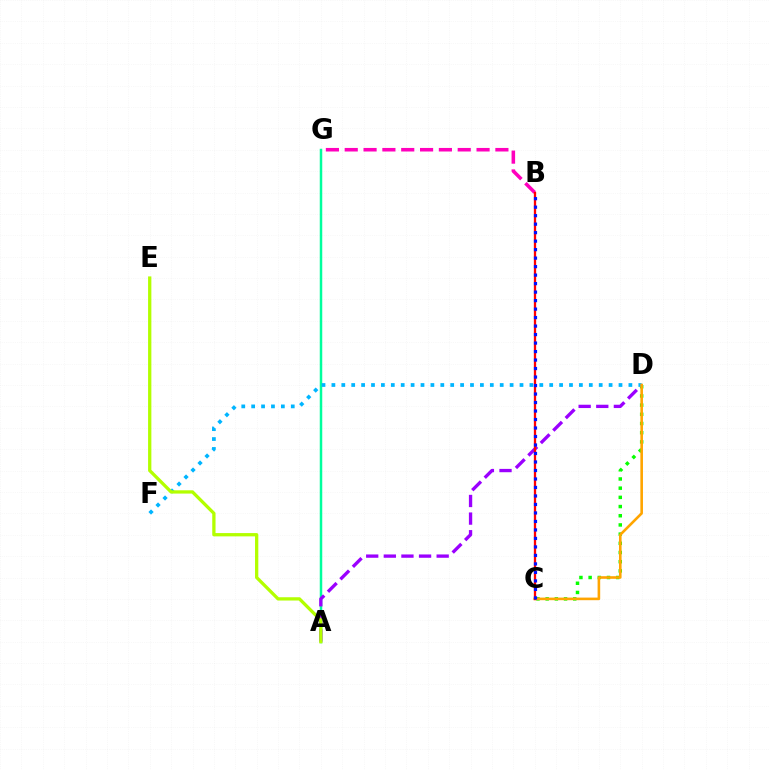{('A', 'G'): [{'color': '#00ff9d', 'line_style': 'solid', 'thickness': 1.79}], ('C', 'D'): [{'color': '#08ff00', 'line_style': 'dotted', 'thickness': 2.5}, {'color': '#ffa500', 'line_style': 'solid', 'thickness': 1.88}], ('A', 'D'): [{'color': '#9b00ff', 'line_style': 'dashed', 'thickness': 2.39}], ('D', 'F'): [{'color': '#00b5ff', 'line_style': 'dotted', 'thickness': 2.69}], ('A', 'E'): [{'color': '#b3ff00', 'line_style': 'solid', 'thickness': 2.37}], ('B', 'G'): [{'color': '#ff00bd', 'line_style': 'dashed', 'thickness': 2.56}], ('B', 'C'): [{'color': '#ff0000', 'line_style': 'solid', 'thickness': 1.65}, {'color': '#0010ff', 'line_style': 'dotted', 'thickness': 2.31}]}